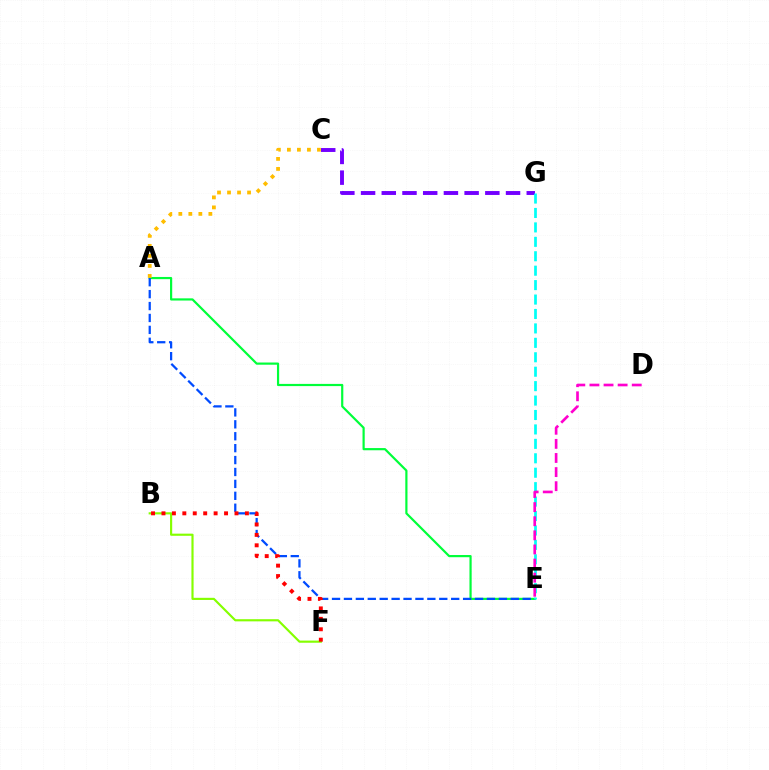{('A', 'E'): [{'color': '#00ff39', 'line_style': 'solid', 'thickness': 1.58}, {'color': '#004bff', 'line_style': 'dashed', 'thickness': 1.62}], ('C', 'G'): [{'color': '#7200ff', 'line_style': 'dashed', 'thickness': 2.81}], ('E', 'G'): [{'color': '#00fff6', 'line_style': 'dashed', 'thickness': 1.96}], ('D', 'E'): [{'color': '#ff00cf', 'line_style': 'dashed', 'thickness': 1.92}], ('A', 'C'): [{'color': '#ffbd00', 'line_style': 'dotted', 'thickness': 2.72}], ('B', 'F'): [{'color': '#84ff00', 'line_style': 'solid', 'thickness': 1.55}, {'color': '#ff0000', 'line_style': 'dotted', 'thickness': 2.83}]}